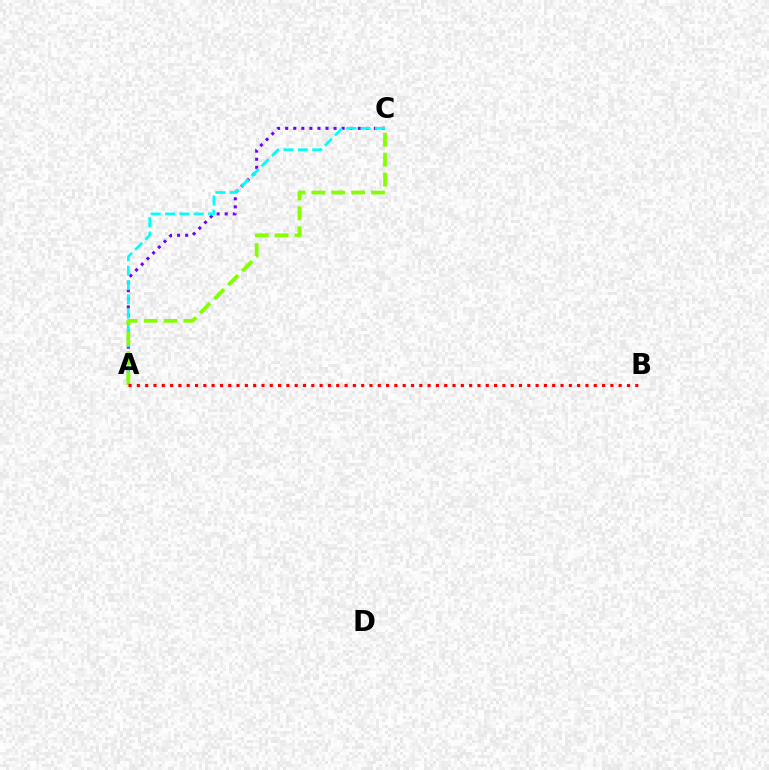{('A', 'C'): [{'color': '#7200ff', 'line_style': 'dotted', 'thickness': 2.19}, {'color': '#00fff6', 'line_style': 'dashed', 'thickness': 1.95}, {'color': '#84ff00', 'line_style': 'dashed', 'thickness': 2.7}], ('A', 'B'): [{'color': '#ff0000', 'line_style': 'dotted', 'thickness': 2.26}]}